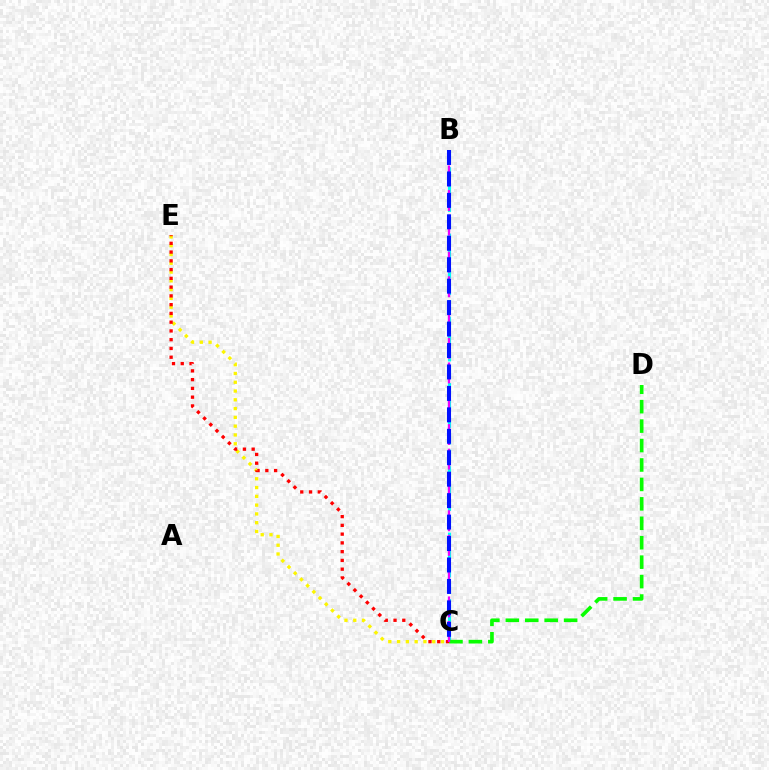{('C', 'E'): [{'color': '#fcf500', 'line_style': 'dotted', 'thickness': 2.39}, {'color': '#ff0000', 'line_style': 'dotted', 'thickness': 2.38}], ('B', 'C'): [{'color': '#00fff6', 'line_style': 'dashed', 'thickness': 2.26}, {'color': '#ee00ff', 'line_style': 'dashed', 'thickness': 1.67}, {'color': '#0010ff', 'line_style': 'dashed', 'thickness': 2.91}], ('C', 'D'): [{'color': '#08ff00', 'line_style': 'dashed', 'thickness': 2.64}]}